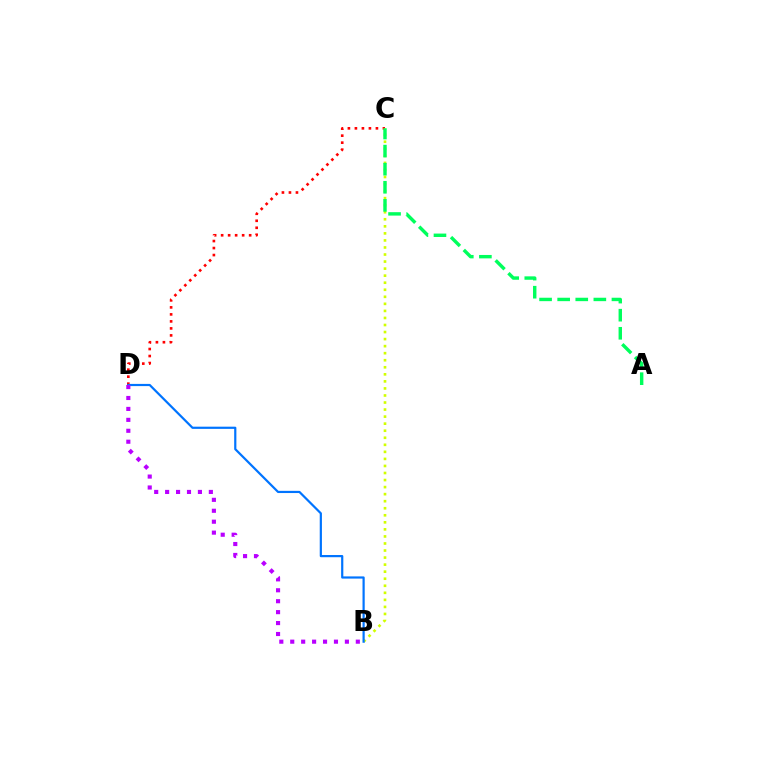{('C', 'D'): [{'color': '#ff0000', 'line_style': 'dotted', 'thickness': 1.9}], ('B', 'C'): [{'color': '#d1ff00', 'line_style': 'dotted', 'thickness': 1.91}], ('B', 'D'): [{'color': '#0074ff', 'line_style': 'solid', 'thickness': 1.58}, {'color': '#b900ff', 'line_style': 'dotted', 'thickness': 2.97}], ('A', 'C'): [{'color': '#00ff5c', 'line_style': 'dashed', 'thickness': 2.46}]}